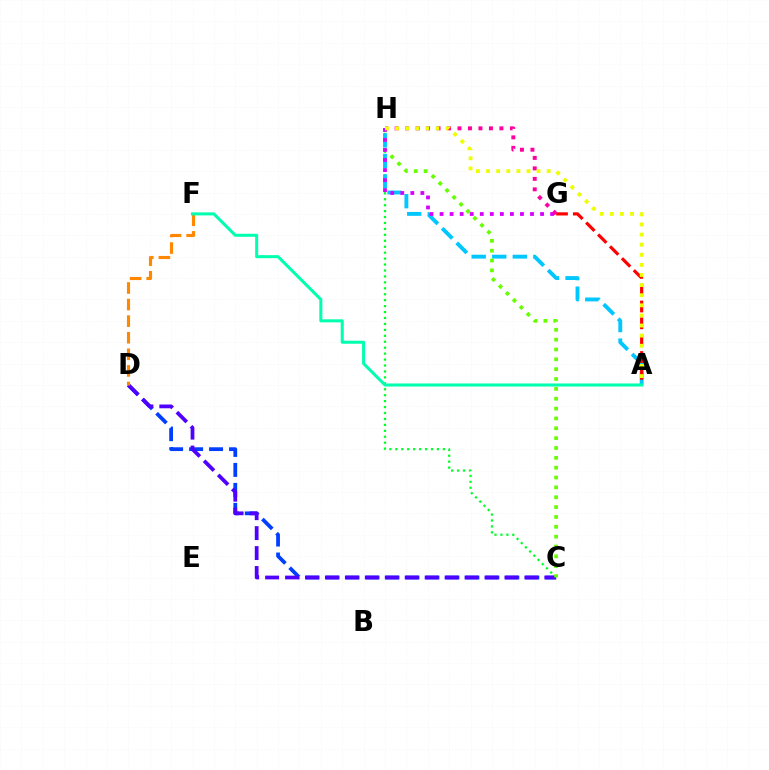{('C', 'H'): [{'color': '#00ff27', 'line_style': 'dotted', 'thickness': 1.61}, {'color': '#66ff00', 'line_style': 'dotted', 'thickness': 2.68}], ('C', 'D'): [{'color': '#003fff', 'line_style': 'dashed', 'thickness': 2.71}, {'color': '#4f00ff', 'line_style': 'dashed', 'thickness': 2.71}], ('A', 'H'): [{'color': '#00c7ff', 'line_style': 'dashed', 'thickness': 2.79}, {'color': '#eeff00', 'line_style': 'dotted', 'thickness': 2.75}], ('A', 'G'): [{'color': '#ff0000', 'line_style': 'dashed', 'thickness': 2.29}], ('G', 'H'): [{'color': '#d600ff', 'line_style': 'dotted', 'thickness': 2.73}, {'color': '#ff00a0', 'line_style': 'dotted', 'thickness': 2.85}], ('D', 'F'): [{'color': '#ff8800', 'line_style': 'dashed', 'thickness': 2.25}], ('A', 'F'): [{'color': '#00ffaf', 'line_style': 'solid', 'thickness': 2.19}]}